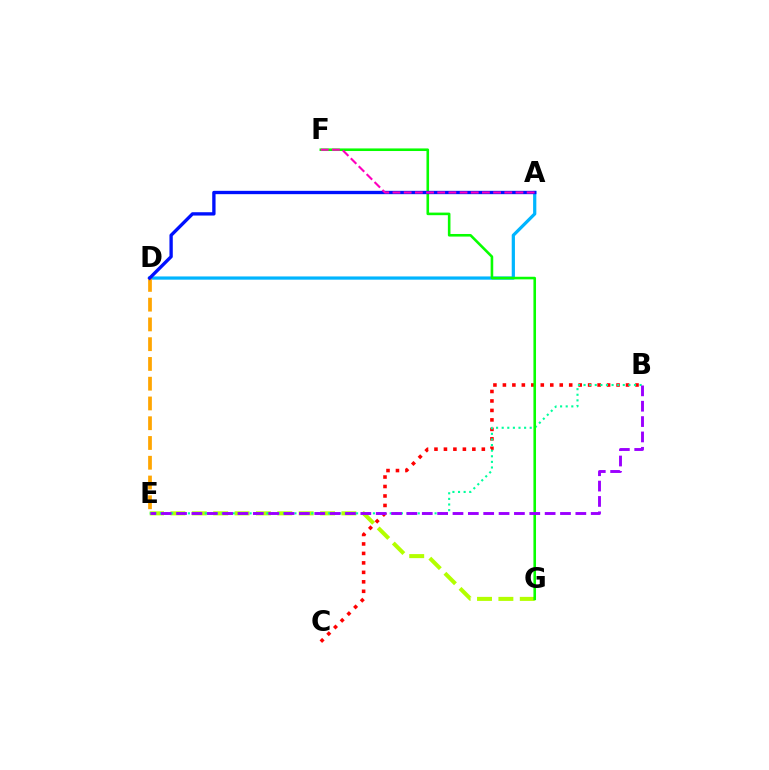{('A', 'D'): [{'color': '#00b5ff', 'line_style': 'solid', 'thickness': 2.32}, {'color': '#0010ff', 'line_style': 'solid', 'thickness': 2.4}], ('E', 'G'): [{'color': '#b3ff00', 'line_style': 'dashed', 'thickness': 2.9}], ('B', 'C'): [{'color': '#ff0000', 'line_style': 'dotted', 'thickness': 2.57}], ('B', 'E'): [{'color': '#00ff9d', 'line_style': 'dotted', 'thickness': 1.52}, {'color': '#9b00ff', 'line_style': 'dashed', 'thickness': 2.09}], ('F', 'G'): [{'color': '#08ff00', 'line_style': 'solid', 'thickness': 1.87}], ('D', 'E'): [{'color': '#ffa500', 'line_style': 'dashed', 'thickness': 2.68}], ('A', 'F'): [{'color': '#ff00bd', 'line_style': 'dashed', 'thickness': 1.52}]}